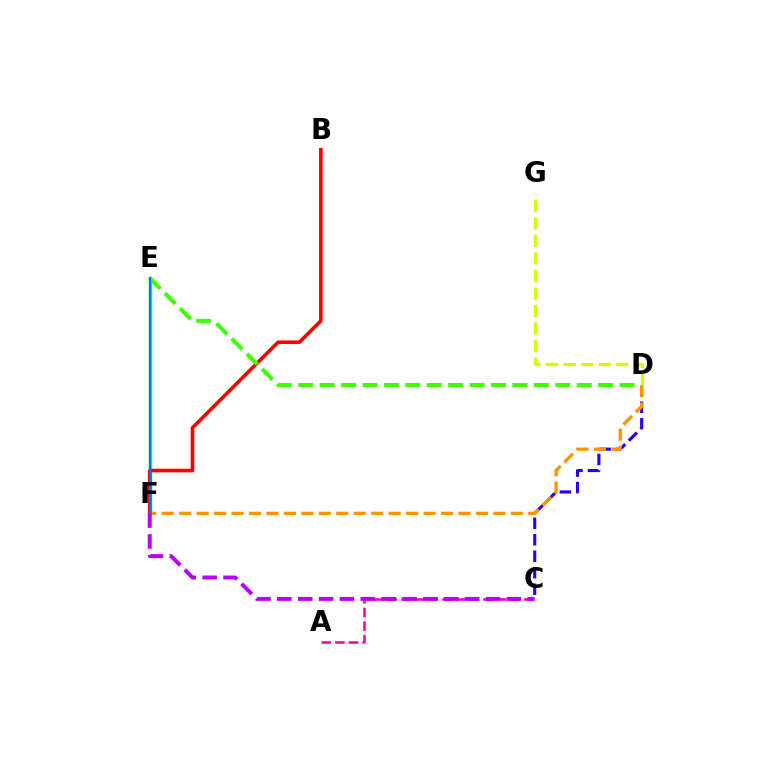{('E', 'F'): [{'color': '#00fff6', 'line_style': 'solid', 'thickness': 2.16}, {'color': '#00ff5c', 'line_style': 'solid', 'thickness': 2.49}, {'color': '#0074ff', 'line_style': 'solid', 'thickness': 1.51}], ('C', 'D'): [{'color': '#2500ff', 'line_style': 'dashed', 'thickness': 2.24}], ('D', 'F'): [{'color': '#ff9400', 'line_style': 'dashed', 'thickness': 2.37}], ('B', 'F'): [{'color': '#ff0000', 'line_style': 'solid', 'thickness': 2.61}], ('A', 'C'): [{'color': '#ff00ac', 'line_style': 'dashed', 'thickness': 1.85}], ('D', 'E'): [{'color': '#3dff00', 'line_style': 'dashed', 'thickness': 2.91}], ('C', 'F'): [{'color': '#b900ff', 'line_style': 'dashed', 'thickness': 2.83}], ('D', 'G'): [{'color': '#d1ff00', 'line_style': 'dashed', 'thickness': 2.38}]}